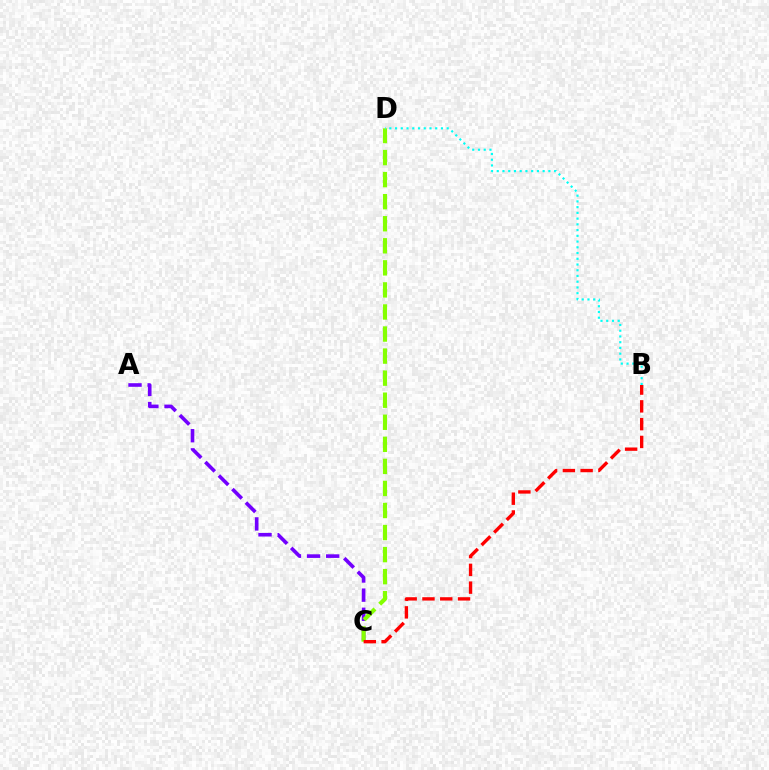{('A', 'C'): [{'color': '#7200ff', 'line_style': 'dashed', 'thickness': 2.6}], ('C', 'D'): [{'color': '#84ff00', 'line_style': 'dashed', 'thickness': 3.0}], ('B', 'C'): [{'color': '#ff0000', 'line_style': 'dashed', 'thickness': 2.42}], ('B', 'D'): [{'color': '#00fff6', 'line_style': 'dotted', 'thickness': 1.56}]}